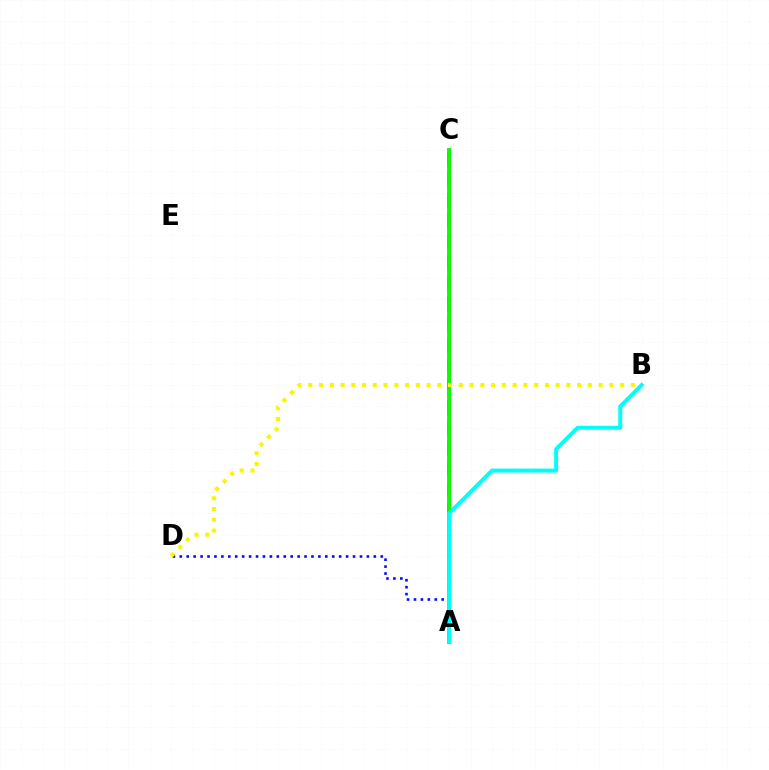{('A', 'D'): [{'color': '#0010ff', 'line_style': 'dotted', 'thickness': 1.88}], ('A', 'C'): [{'color': '#ee00ff', 'line_style': 'solid', 'thickness': 1.94}, {'color': '#ff0000', 'line_style': 'dashed', 'thickness': 2.81}, {'color': '#08ff00', 'line_style': 'solid', 'thickness': 2.8}], ('A', 'B'): [{'color': '#00fff6', 'line_style': 'solid', 'thickness': 2.85}], ('B', 'D'): [{'color': '#fcf500', 'line_style': 'dotted', 'thickness': 2.92}]}